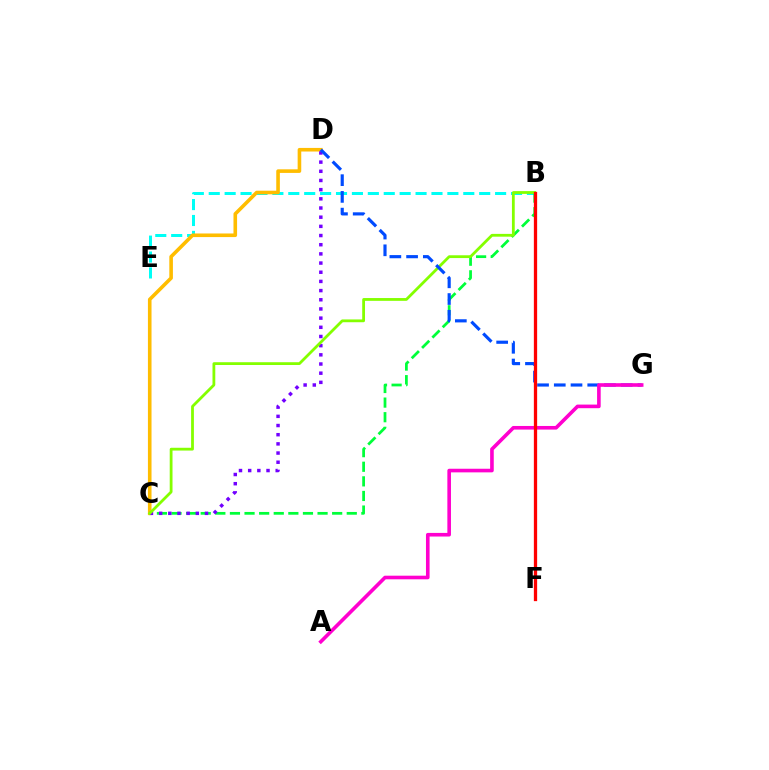{('B', 'E'): [{'color': '#00fff6', 'line_style': 'dashed', 'thickness': 2.16}], ('B', 'C'): [{'color': '#00ff39', 'line_style': 'dashed', 'thickness': 1.98}, {'color': '#84ff00', 'line_style': 'solid', 'thickness': 2.01}], ('C', 'D'): [{'color': '#ffbd00', 'line_style': 'solid', 'thickness': 2.59}, {'color': '#7200ff', 'line_style': 'dotted', 'thickness': 2.49}], ('D', 'G'): [{'color': '#004bff', 'line_style': 'dashed', 'thickness': 2.27}], ('A', 'G'): [{'color': '#ff00cf', 'line_style': 'solid', 'thickness': 2.6}], ('B', 'F'): [{'color': '#ff0000', 'line_style': 'solid', 'thickness': 2.36}]}